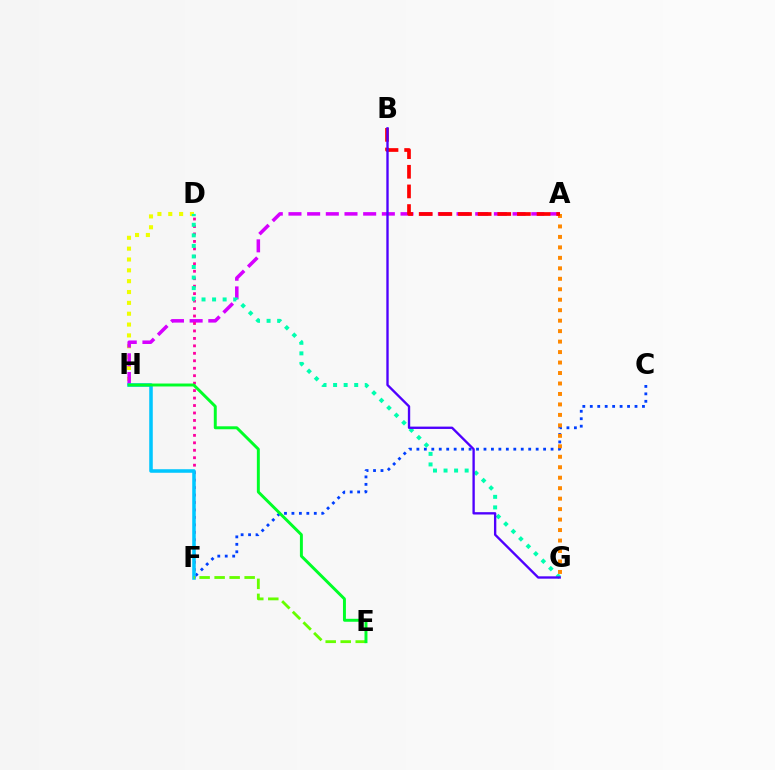{('D', 'H'): [{'color': '#eeff00', 'line_style': 'dotted', 'thickness': 2.95}], ('A', 'H'): [{'color': '#d600ff', 'line_style': 'dashed', 'thickness': 2.54}], ('C', 'F'): [{'color': '#003fff', 'line_style': 'dotted', 'thickness': 2.03}], ('D', 'F'): [{'color': '#ff00a0', 'line_style': 'dotted', 'thickness': 2.03}], ('D', 'G'): [{'color': '#00ffaf', 'line_style': 'dotted', 'thickness': 2.87}], ('A', 'G'): [{'color': '#ff8800', 'line_style': 'dotted', 'thickness': 2.84}], ('A', 'B'): [{'color': '#ff0000', 'line_style': 'dashed', 'thickness': 2.67}], ('B', 'G'): [{'color': '#4f00ff', 'line_style': 'solid', 'thickness': 1.69}], ('F', 'H'): [{'color': '#00c7ff', 'line_style': 'solid', 'thickness': 2.55}], ('E', 'F'): [{'color': '#66ff00', 'line_style': 'dashed', 'thickness': 2.04}], ('E', 'H'): [{'color': '#00ff27', 'line_style': 'solid', 'thickness': 2.12}]}